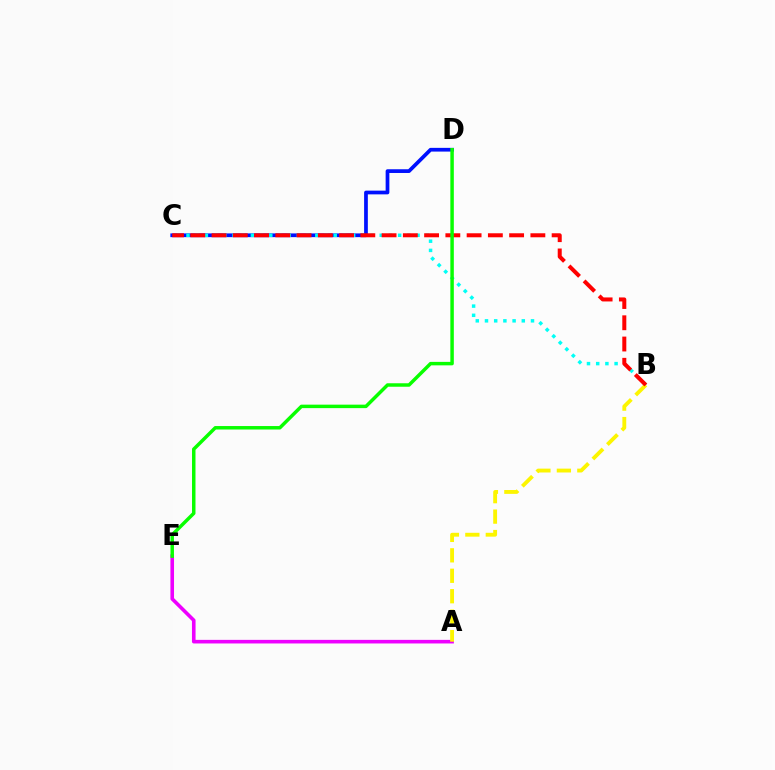{('C', 'D'): [{'color': '#0010ff', 'line_style': 'solid', 'thickness': 2.68}], ('A', 'E'): [{'color': '#ee00ff', 'line_style': 'solid', 'thickness': 2.59}], ('B', 'C'): [{'color': '#00fff6', 'line_style': 'dotted', 'thickness': 2.5}, {'color': '#ff0000', 'line_style': 'dashed', 'thickness': 2.89}], ('A', 'B'): [{'color': '#fcf500', 'line_style': 'dashed', 'thickness': 2.78}], ('D', 'E'): [{'color': '#08ff00', 'line_style': 'solid', 'thickness': 2.5}]}